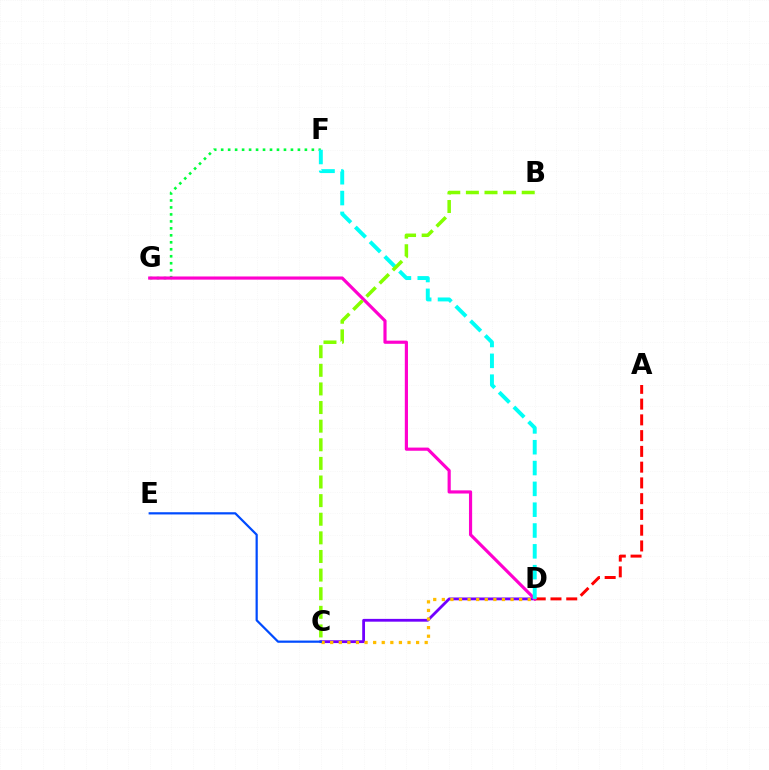{('F', 'G'): [{'color': '#00ff39', 'line_style': 'dotted', 'thickness': 1.9}], ('C', 'D'): [{'color': '#7200ff', 'line_style': 'solid', 'thickness': 2.02}, {'color': '#ffbd00', 'line_style': 'dotted', 'thickness': 2.33}], ('A', 'D'): [{'color': '#ff0000', 'line_style': 'dashed', 'thickness': 2.14}], ('D', 'G'): [{'color': '#ff00cf', 'line_style': 'solid', 'thickness': 2.28}], ('D', 'F'): [{'color': '#00fff6', 'line_style': 'dashed', 'thickness': 2.83}], ('B', 'C'): [{'color': '#84ff00', 'line_style': 'dashed', 'thickness': 2.53}], ('C', 'E'): [{'color': '#004bff', 'line_style': 'solid', 'thickness': 1.6}]}